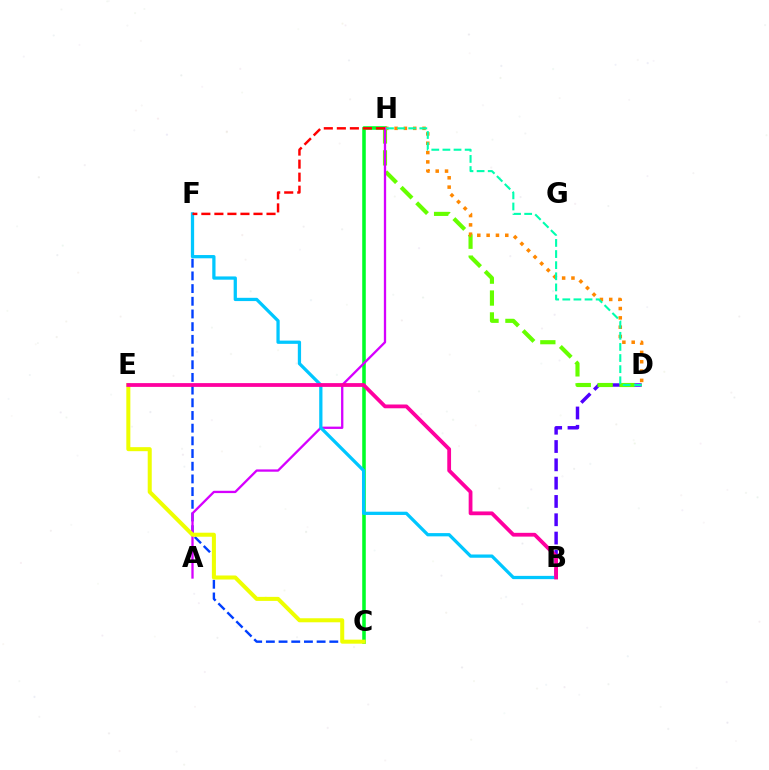{('B', 'D'): [{'color': '#4f00ff', 'line_style': 'dashed', 'thickness': 2.49}], ('D', 'H'): [{'color': '#66ff00', 'line_style': 'dashed', 'thickness': 2.97}, {'color': '#ff8800', 'line_style': 'dotted', 'thickness': 2.53}, {'color': '#00ffaf', 'line_style': 'dashed', 'thickness': 1.51}], ('C', 'H'): [{'color': '#00ff27', 'line_style': 'solid', 'thickness': 2.56}], ('C', 'F'): [{'color': '#003fff', 'line_style': 'dashed', 'thickness': 1.72}], ('A', 'H'): [{'color': '#d600ff', 'line_style': 'solid', 'thickness': 1.66}], ('C', 'E'): [{'color': '#eeff00', 'line_style': 'solid', 'thickness': 2.9}], ('B', 'F'): [{'color': '#00c7ff', 'line_style': 'solid', 'thickness': 2.34}], ('B', 'E'): [{'color': '#ff00a0', 'line_style': 'solid', 'thickness': 2.72}], ('F', 'H'): [{'color': '#ff0000', 'line_style': 'dashed', 'thickness': 1.77}]}